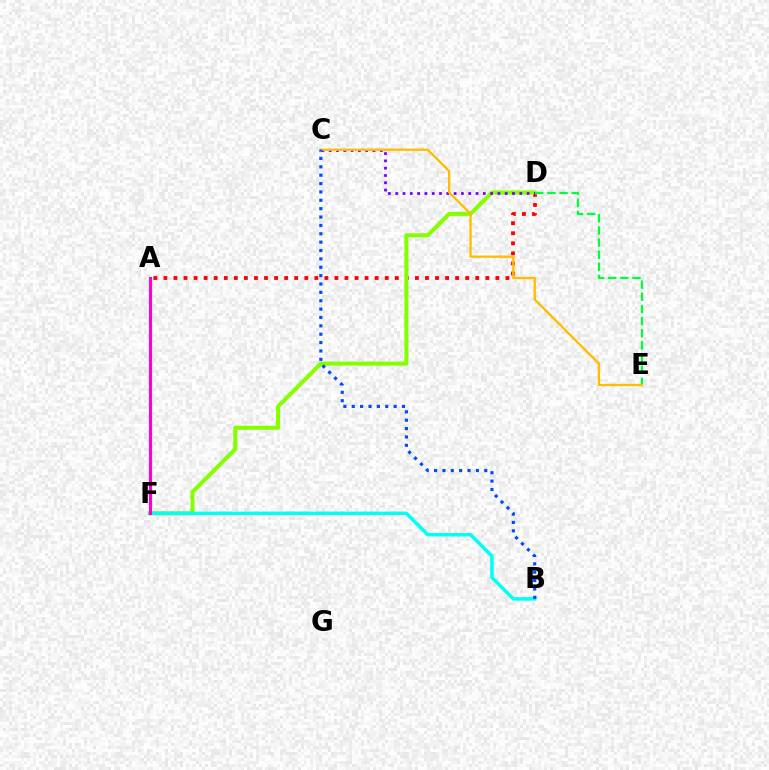{('A', 'D'): [{'color': '#ff0000', 'line_style': 'dotted', 'thickness': 2.73}], ('D', 'F'): [{'color': '#84ff00', 'line_style': 'solid', 'thickness': 2.89}], ('B', 'F'): [{'color': '#00fff6', 'line_style': 'solid', 'thickness': 2.51}], ('A', 'F'): [{'color': '#ff00cf', 'line_style': 'solid', 'thickness': 2.24}], ('C', 'D'): [{'color': '#7200ff', 'line_style': 'dotted', 'thickness': 1.98}], ('D', 'E'): [{'color': '#00ff39', 'line_style': 'dashed', 'thickness': 1.65}], ('C', 'E'): [{'color': '#ffbd00', 'line_style': 'solid', 'thickness': 1.66}], ('B', 'C'): [{'color': '#004bff', 'line_style': 'dotted', 'thickness': 2.27}]}